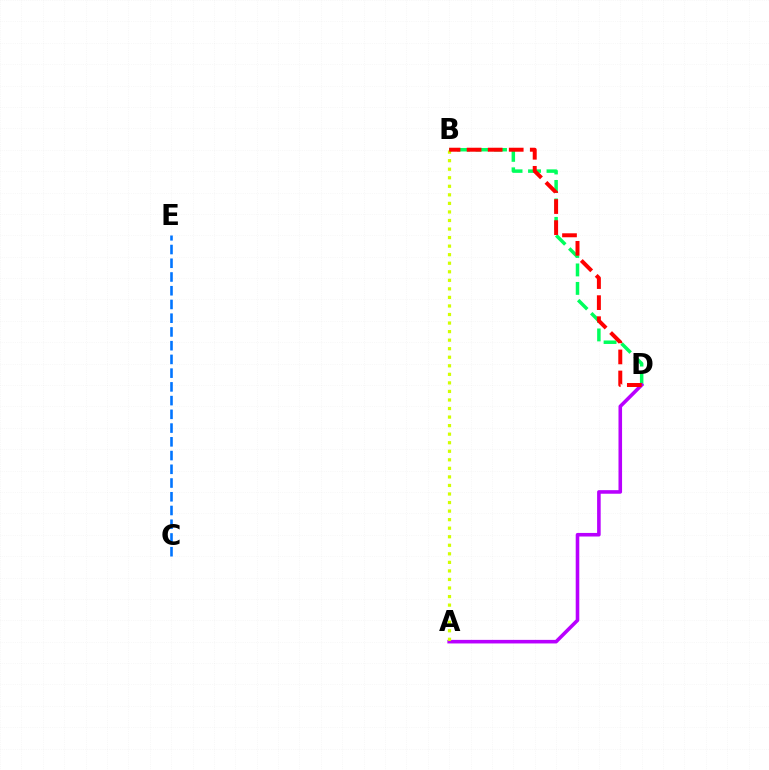{('C', 'E'): [{'color': '#0074ff', 'line_style': 'dashed', 'thickness': 1.87}], ('B', 'D'): [{'color': '#00ff5c', 'line_style': 'dashed', 'thickness': 2.51}, {'color': '#ff0000', 'line_style': 'dashed', 'thickness': 2.86}], ('A', 'D'): [{'color': '#b900ff', 'line_style': 'solid', 'thickness': 2.58}], ('A', 'B'): [{'color': '#d1ff00', 'line_style': 'dotted', 'thickness': 2.32}]}